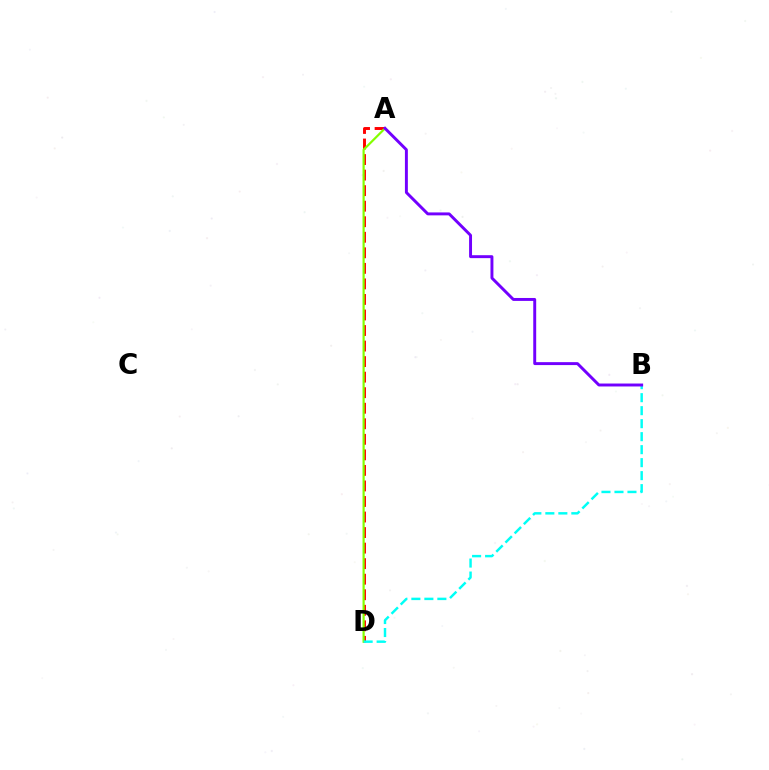{('A', 'D'): [{'color': '#ff0000', 'line_style': 'dashed', 'thickness': 2.11}, {'color': '#84ff00', 'line_style': 'solid', 'thickness': 1.58}], ('B', 'D'): [{'color': '#00fff6', 'line_style': 'dashed', 'thickness': 1.77}], ('A', 'B'): [{'color': '#7200ff', 'line_style': 'solid', 'thickness': 2.11}]}